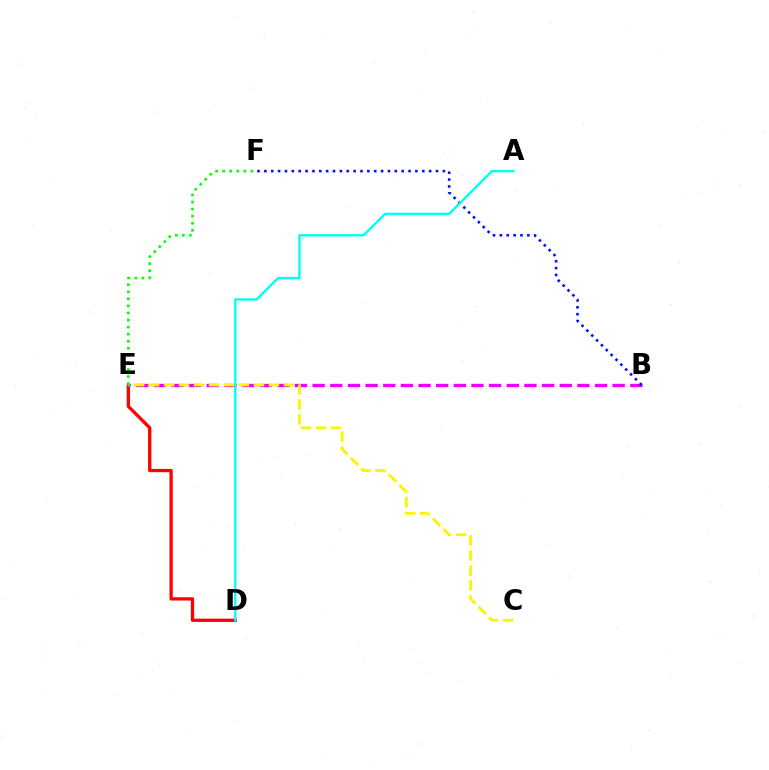{('D', 'E'): [{'color': '#ff0000', 'line_style': 'solid', 'thickness': 2.37}], ('B', 'E'): [{'color': '#ee00ff', 'line_style': 'dashed', 'thickness': 2.4}], ('B', 'F'): [{'color': '#0010ff', 'line_style': 'dotted', 'thickness': 1.87}], ('C', 'E'): [{'color': '#fcf500', 'line_style': 'dashed', 'thickness': 2.03}], ('E', 'F'): [{'color': '#08ff00', 'line_style': 'dotted', 'thickness': 1.92}], ('A', 'D'): [{'color': '#00fff6', 'line_style': 'solid', 'thickness': 1.7}]}